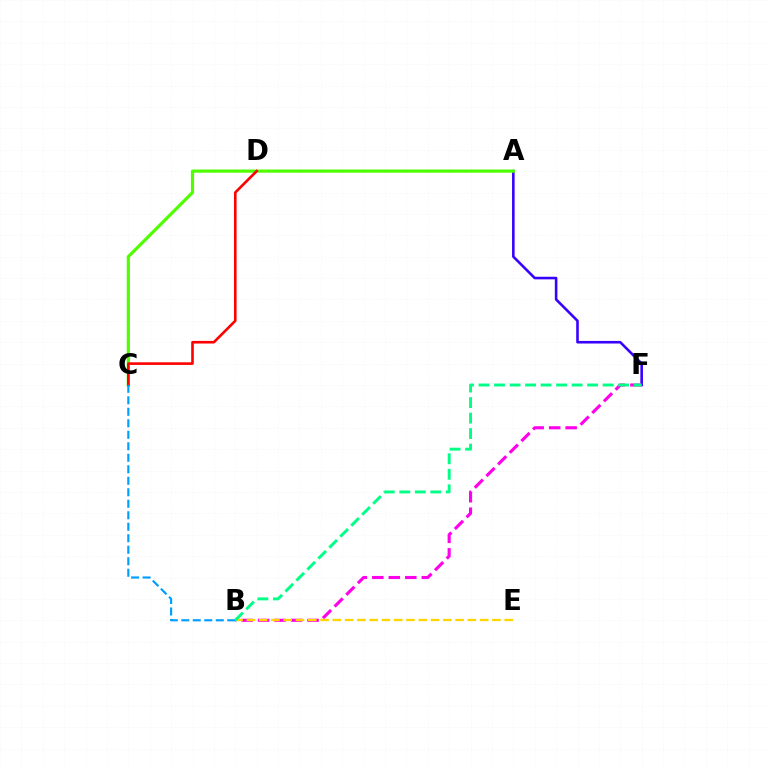{('A', 'F'): [{'color': '#3700ff', 'line_style': 'solid', 'thickness': 1.86}], ('B', 'F'): [{'color': '#ff00ed', 'line_style': 'dashed', 'thickness': 2.24}, {'color': '#00ff86', 'line_style': 'dashed', 'thickness': 2.11}], ('B', 'E'): [{'color': '#ffd500', 'line_style': 'dashed', 'thickness': 1.67}], ('A', 'C'): [{'color': '#4fff00', 'line_style': 'solid', 'thickness': 2.3}], ('C', 'D'): [{'color': '#ff0000', 'line_style': 'solid', 'thickness': 1.88}], ('B', 'C'): [{'color': '#009eff', 'line_style': 'dashed', 'thickness': 1.56}]}